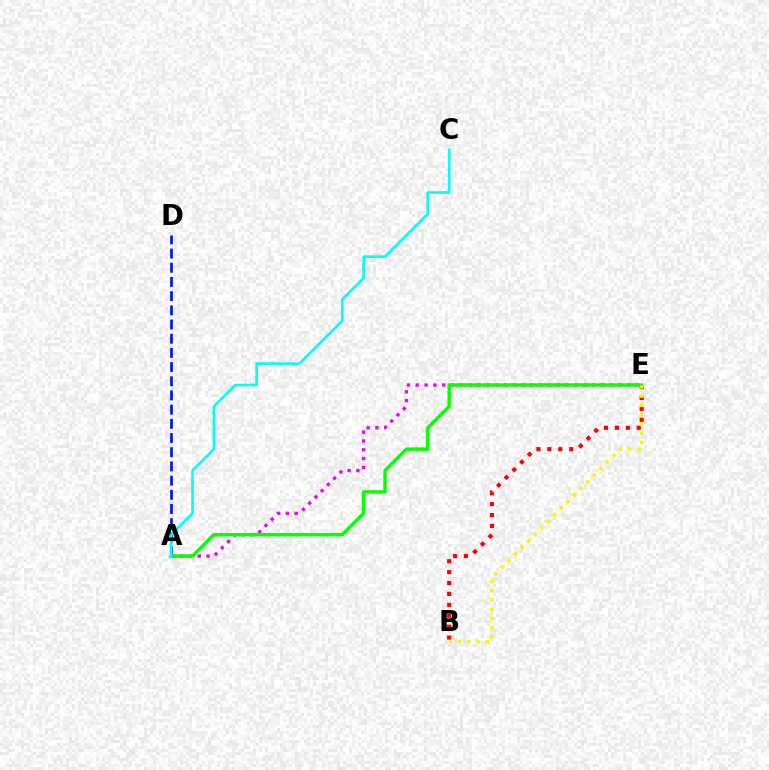{('A', 'E'): [{'color': '#ee00ff', 'line_style': 'dotted', 'thickness': 2.4}, {'color': '#08ff00', 'line_style': 'solid', 'thickness': 2.47}], ('A', 'D'): [{'color': '#0010ff', 'line_style': 'dashed', 'thickness': 1.93}], ('B', 'E'): [{'color': '#ff0000', 'line_style': 'dotted', 'thickness': 2.97}, {'color': '#fcf500', 'line_style': 'dotted', 'thickness': 2.52}], ('A', 'C'): [{'color': '#00fff6', 'line_style': 'solid', 'thickness': 1.9}]}